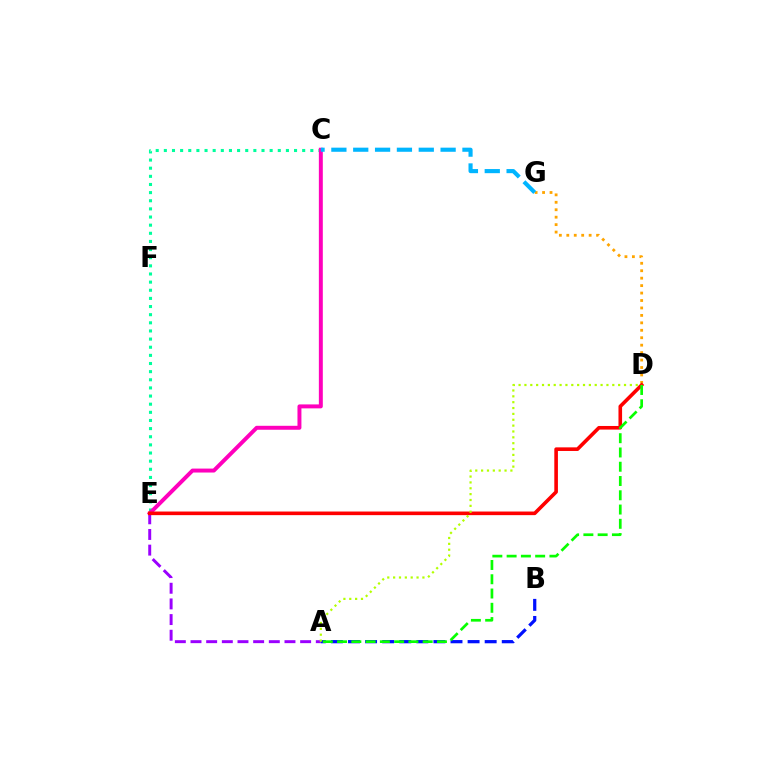{('C', 'E'): [{'color': '#00ff9d', 'line_style': 'dotted', 'thickness': 2.21}, {'color': '#ff00bd', 'line_style': 'solid', 'thickness': 2.85}], ('A', 'E'): [{'color': '#9b00ff', 'line_style': 'dashed', 'thickness': 2.13}], ('A', 'B'): [{'color': '#0010ff', 'line_style': 'dashed', 'thickness': 2.32}], ('D', 'G'): [{'color': '#ffa500', 'line_style': 'dotted', 'thickness': 2.02}], ('D', 'E'): [{'color': '#ff0000', 'line_style': 'solid', 'thickness': 2.6}], ('C', 'G'): [{'color': '#00b5ff', 'line_style': 'dashed', 'thickness': 2.97}], ('A', 'D'): [{'color': '#08ff00', 'line_style': 'dashed', 'thickness': 1.94}, {'color': '#b3ff00', 'line_style': 'dotted', 'thickness': 1.59}]}